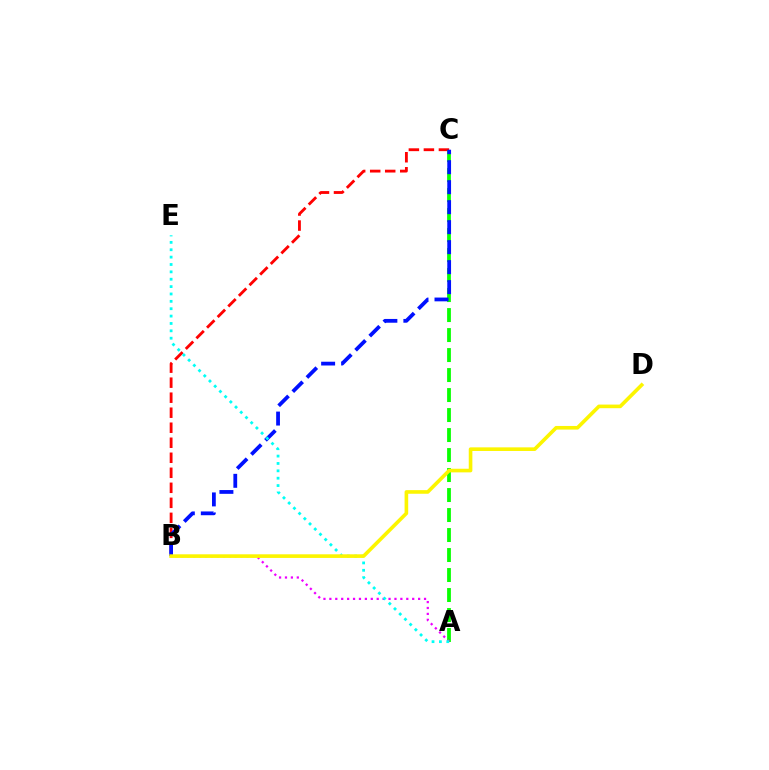{('B', 'C'): [{'color': '#ff0000', 'line_style': 'dashed', 'thickness': 2.04}, {'color': '#0010ff', 'line_style': 'dashed', 'thickness': 2.72}], ('A', 'C'): [{'color': '#08ff00', 'line_style': 'dashed', 'thickness': 2.72}], ('A', 'B'): [{'color': '#ee00ff', 'line_style': 'dotted', 'thickness': 1.61}], ('A', 'E'): [{'color': '#00fff6', 'line_style': 'dotted', 'thickness': 2.0}], ('B', 'D'): [{'color': '#fcf500', 'line_style': 'solid', 'thickness': 2.61}]}